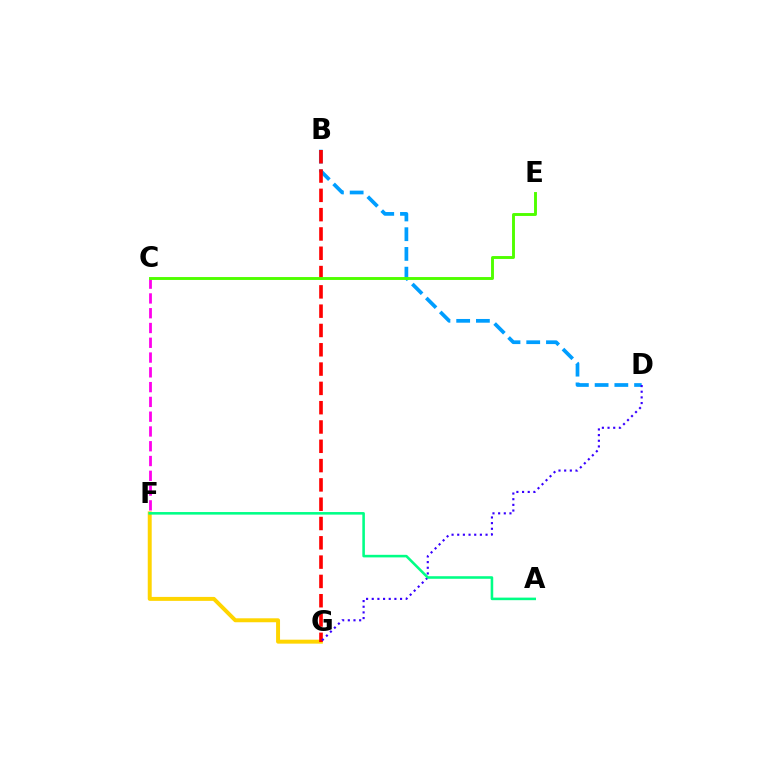{('C', 'F'): [{'color': '#ff00ed', 'line_style': 'dashed', 'thickness': 2.01}], ('B', 'D'): [{'color': '#009eff', 'line_style': 'dashed', 'thickness': 2.68}], ('F', 'G'): [{'color': '#ffd500', 'line_style': 'solid', 'thickness': 2.85}], ('B', 'G'): [{'color': '#ff0000', 'line_style': 'dashed', 'thickness': 2.62}], ('D', 'G'): [{'color': '#3700ff', 'line_style': 'dotted', 'thickness': 1.54}], ('A', 'F'): [{'color': '#00ff86', 'line_style': 'solid', 'thickness': 1.85}], ('C', 'E'): [{'color': '#4fff00', 'line_style': 'solid', 'thickness': 2.09}]}